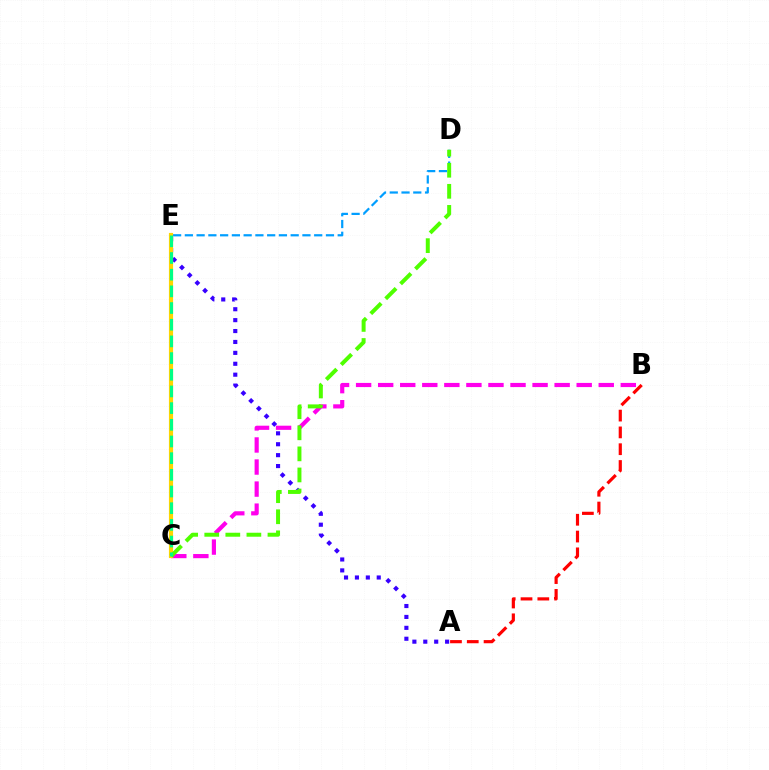{('B', 'C'): [{'color': '#ff00ed', 'line_style': 'dashed', 'thickness': 3.0}], ('A', 'E'): [{'color': '#3700ff', 'line_style': 'dotted', 'thickness': 2.96}], ('D', 'E'): [{'color': '#009eff', 'line_style': 'dashed', 'thickness': 1.6}], ('C', 'E'): [{'color': '#ffd500', 'line_style': 'solid', 'thickness': 2.99}, {'color': '#00ff86', 'line_style': 'dashed', 'thickness': 2.27}], ('C', 'D'): [{'color': '#4fff00', 'line_style': 'dashed', 'thickness': 2.86}], ('A', 'B'): [{'color': '#ff0000', 'line_style': 'dashed', 'thickness': 2.28}]}